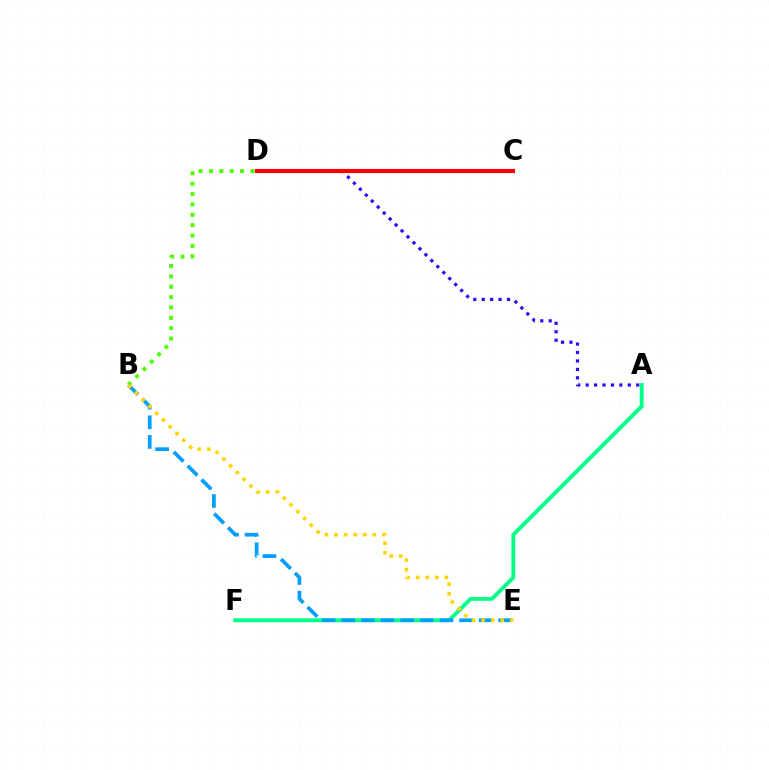{('A', 'F'): [{'color': '#00ff86', 'line_style': 'solid', 'thickness': 2.79}], ('C', 'D'): [{'color': '#ff00ed', 'line_style': 'dotted', 'thickness': 2.2}, {'color': '#ff0000', 'line_style': 'solid', 'thickness': 2.96}], ('A', 'D'): [{'color': '#3700ff', 'line_style': 'dotted', 'thickness': 2.29}], ('B', 'D'): [{'color': '#4fff00', 'line_style': 'dotted', 'thickness': 2.82}], ('B', 'E'): [{'color': '#009eff', 'line_style': 'dashed', 'thickness': 2.67}, {'color': '#ffd500', 'line_style': 'dotted', 'thickness': 2.6}]}